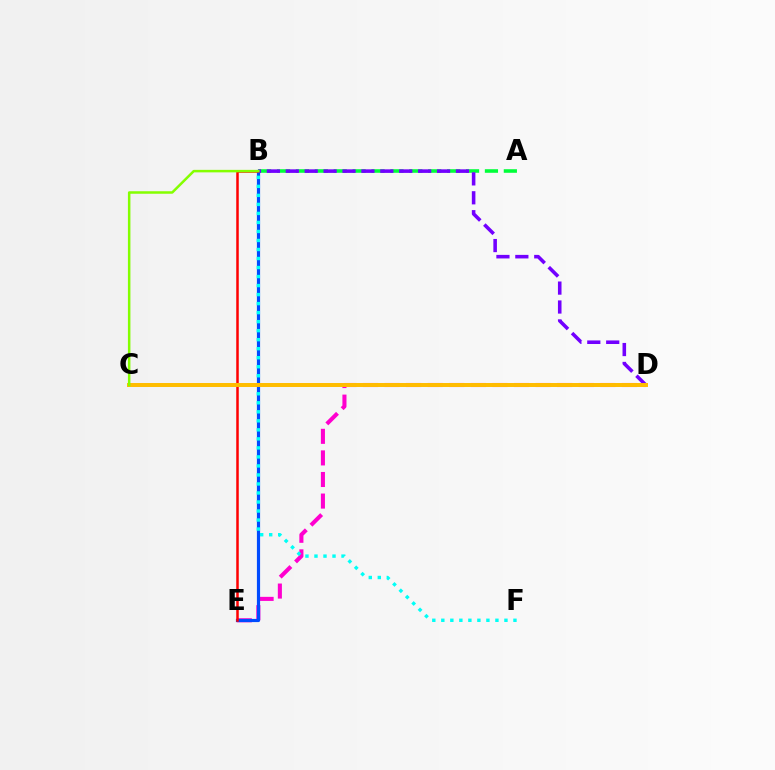{('D', 'E'): [{'color': '#ff00cf', 'line_style': 'dashed', 'thickness': 2.93}], ('A', 'B'): [{'color': '#00ff39', 'line_style': 'dashed', 'thickness': 2.57}], ('B', 'E'): [{'color': '#004bff', 'line_style': 'solid', 'thickness': 2.29}, {'color': '#ff0000', 'line_style': 'solid', 'thickness': 1.81}], ('B', 'D'): [{'color': '#7200ff', 'line_style': 'dashed', 'thickness': 2.57}], ('B', 'F'): [{'color': '#00fff6', 'line_style': 'dotted', 'thickness': 2.45}], ('C', 'D'): [{'color': '#ffbd00', 'line_style': 'solid', 'thickness': 2.86}], ('B', 'C'): [{'color': '#84ff00', 'line_style': 'solid', 'thickness': 1.8}]}